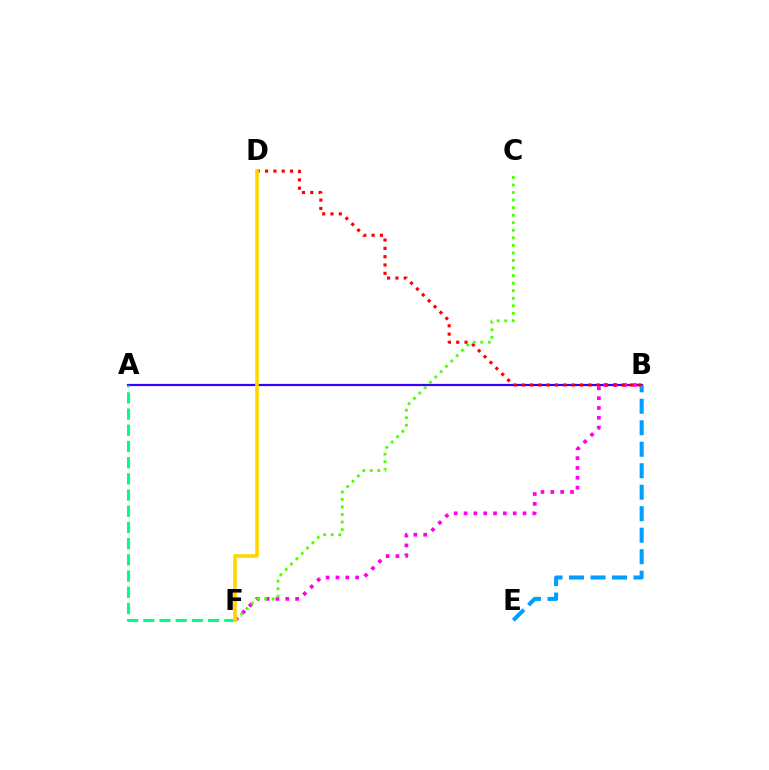{('A', 'B'): [{'color': '#3700ff', 'line_style': 'solid', 'thickness': 1.58}], ('B', 'F'): [{'color': '#ff00ed', 'line_style': 'dotted', 'thickness': 2.67}], ('B', 'E'): [{'color': '#009eff', 'line_style': 'dashed', 'thickness': 2.92}], ('A', 'F'): [{'color': '#00ff86', 'line_style': 'dashed', 'thickness': 2.2}], ('B', 'D'): [{'color': '#ff0000', 'line_style': 'dotted', 'thickness': 2.26}], ('C', 'F'): [{'color': '#4fff00', 'line_style': 'dotted', 'thickness': 2.05}], ('D', 'F'): [{'color': '#ffd500', 'line_style': 'solid', 'thickness': 2.59}]}